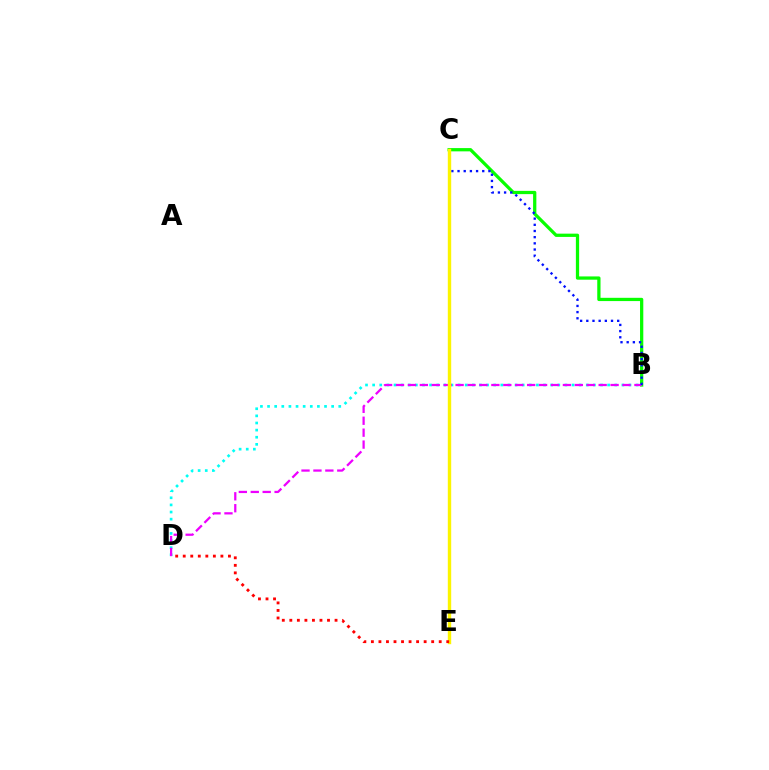{('B', 'C'): [{'color': '#08ff00', 'line_style': 'solid', 'thickness': 2.35}, {'color': '#0010ff', 'line_style': 'dotted', 'thickness': 1.68}], ('B', 'D'): [{'color': '#00fff6', 'line_style': 'dotted', 'thickness': 1.93}, {'color': '#ee00ff', 'line_style': 'dashed', 'thickness': 1.62}], ('C', 'E'): [{'color': '#fcf500', 'line_style': 'solid', 'thickness': 2.45}], ('D', 'E'): [{'color': '#ff0000', 'line_style': 'dotted', 'thickness': 2.05}]}